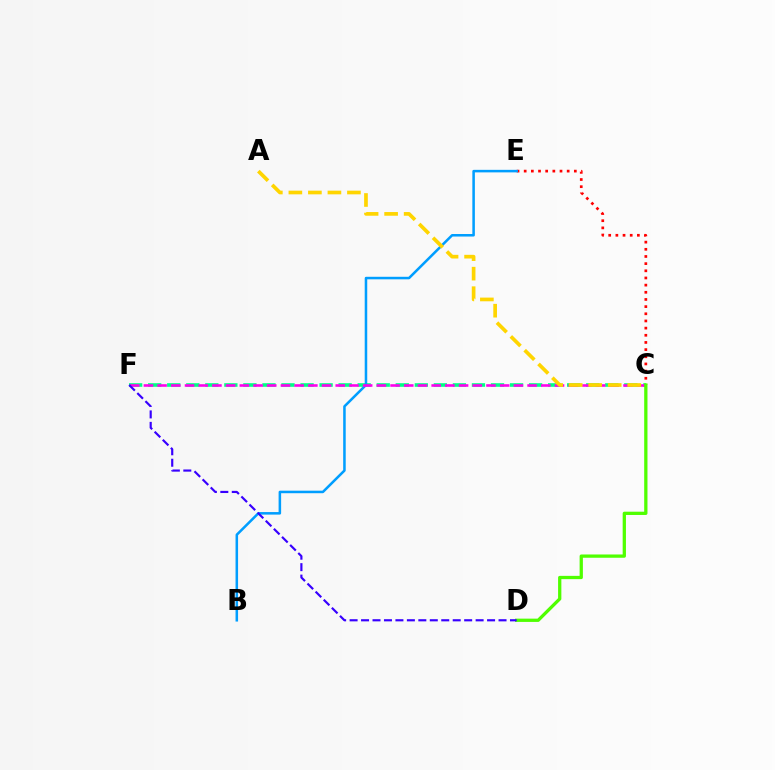{('C', 'F'): [{'color': '#00ff86', 'line_style': 'dashed', 'thickness': 2.59}, {'color': '#ff00ed', 'line_style': 'dashed', 'thickness': 1.86}], ('C', 'E'): [{'color': '#ff0000', 'line_style': 'dotted', 'thickness': 1.95}], ('B', 'E'): [{'color': '#009eff', 'line_style': 'solid', 'thickness': 1.82}], ('A', 'C'): [{'color': '#ffd500', 'line_style': 'dashed', 'thickness': 2.65}], ('C', 'D'): [{'color': '#4fff00', 'line_style': 'solid', 'thickness': 2.36}], ('D', 'F'): [{'color': '#3700ff', 'line_style': 'dashed', 'thickness': 1.56}]}